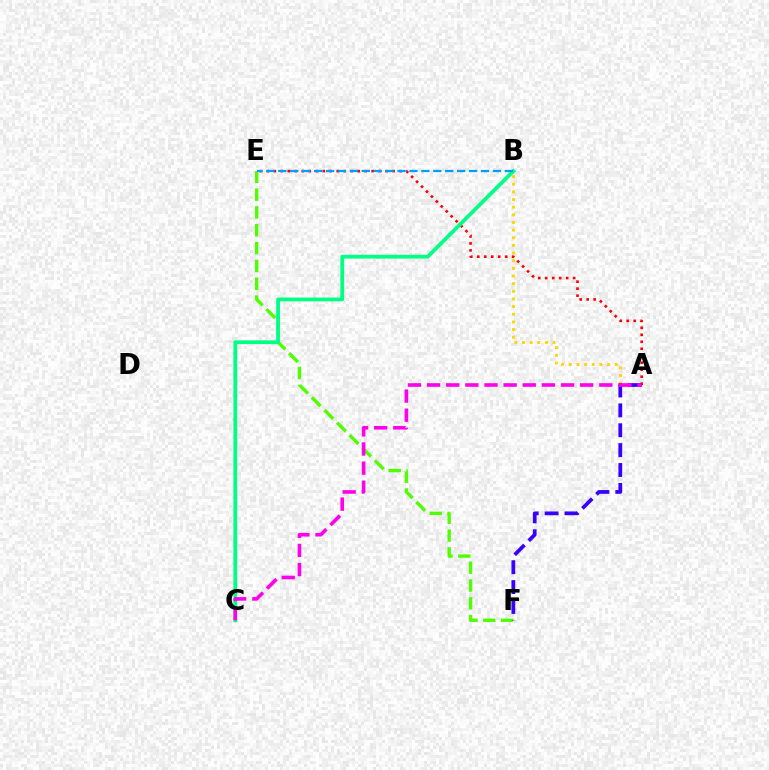{('A', 'B'): [{'color': '#ffd500', 'line_style': 'dotted', 'thickness': 2.08}], ('A', 'E'): [{'color': '#ff0000', 'line_style': 'dotted', 'thickness': 1.9}], ('E', 'F'): [{'color': '#4fff00', 'line_style': 'dashed', 'thickness': 2.42}], ('B', 'C'): [{'color': '#00ff86', 'line_style': 'solid', 'thickness': 2.72}], ('A', 'F'): [{'color': '#3700ff', 'line_style': 'dashed', 'thickness': 2.7}], ('A', 'C'): [{'color': '#ff00ed', 'line_style': 'dashed', 'thickness': 2.6}], ('B', 'E'): [{'color': '#009eff', 'line_style': 'dashed', 'thickness': 1.62}]}